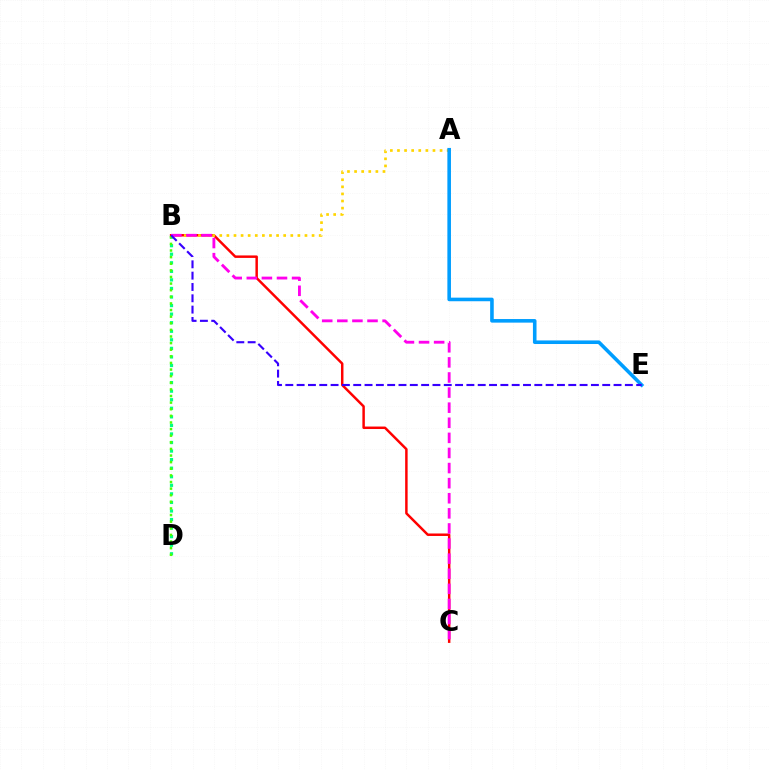{('B', 'D'): [{'color': '#00ff86', 'line_style': 'dotted', 'thickness': 2.33}, {'color': '#4fff00', 'line_style': 'dotted', 'thickness': 1.8}], ('B', 'C'): [{'color': '#ff0000', 'line_style': 'solid', 'thickness': 1.78}, {'color': '#ff00ed', 'line_style': 'dashed', 'thickness': 2.05}], ('A', 'B'): [{'color': '#ffd500', 'line_style': 'dotted', 'thickness': 1.93}], ('A', 'E'): [{'color': '#009eff', 'line_style': 'solid', 'thickness': 2.58}], ('B', 'E'): [{'color': '#3700ff', 'line_style': 'dashed', 'thickness': 1.54}]}